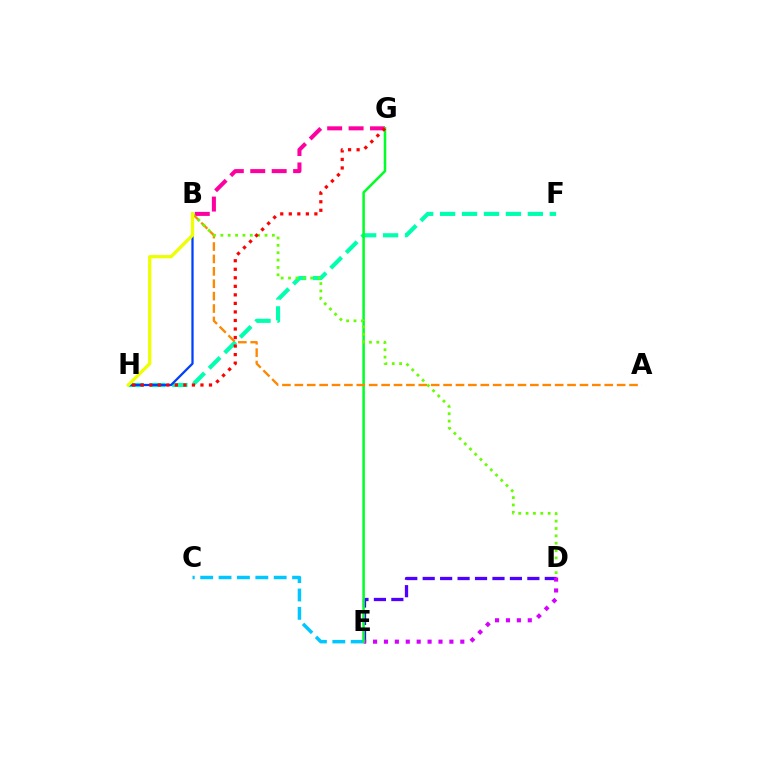{('D', 'E'): [{'color': '#4f00ff', 'line_style': 'dashed', 'thickness': 2.37}, {'color': '#d600ff', 'line_style': 'dotted', 'thickness': 2.96}], ('F', 'H'): [{'color': '#00ffaf', 'line_style': 'dashed', 'thickness': 2.98}], ('B', 'H'): [{'color': '#003fff', 'line_style': 'solid', 'thickness': 1.63}, {'color': '#eeff00', 'line_style': 'solid', 'thickness': 2.36}], ('B', 'G'): [{'color': '#ff00a0', 'line_style': 'dashed', 'thickness': 2.91}], ('C', 'E'): [{'color': '#00c7ff', 'line_style': 'dashed', 'thickness': 2.5}], ('E', 'G'): [{'color': '#00ff27', 'line_style': 'solid', 'thickness': 1.81}], ('A', 'B'): [{'color': '#ff8800', 'line_style': 'dashed', 'thickness': 1.68}], ('B', 'D'): [{'color': '#66ff00', 'line_style': 'dotted', 'thickness': 2.0}], ('G', 'H'): [{'color': '#ff0000', 'line_style': 'dotted', 'thickness': 2.32}]}